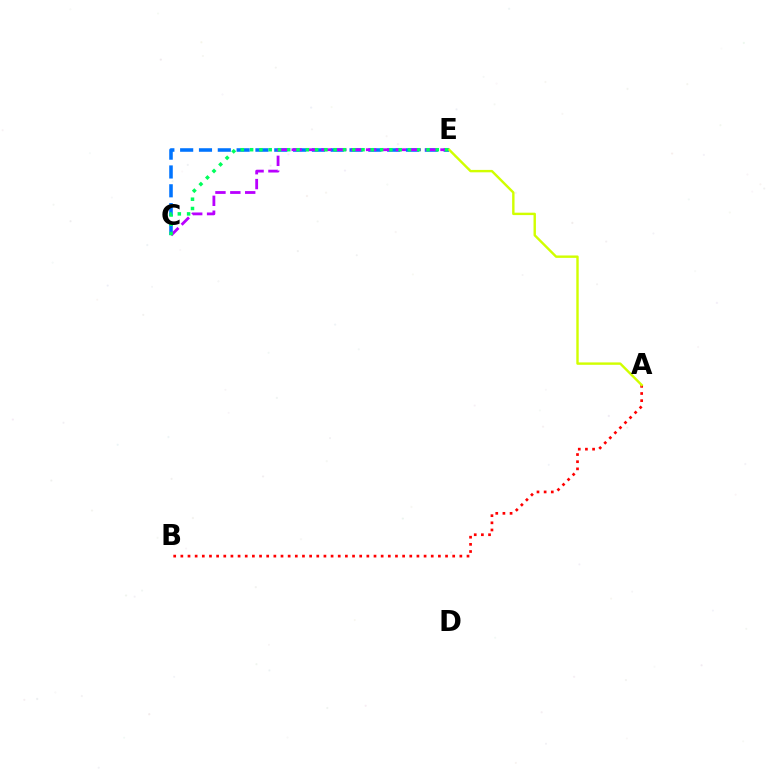{('C', 'E'): [{'color': '#0074ff', 'line_style': 'dashed', 'thickness': 2.56}, {'color': '#b900ff', 'line_style': 'dashed', 'thickness': 2.02}, {'color': '#00ff5c', 'line_style': 'dotted', 'thickness': 2.52}], ('A', 'B'): [{'color': '#ff0000', 'line_style': 'dotted', 'thickness': 1.94}], ('A', 'E'): [{'color': '#d1ff00', 'line_style': 'solid', 'thickness': 1.74}]}